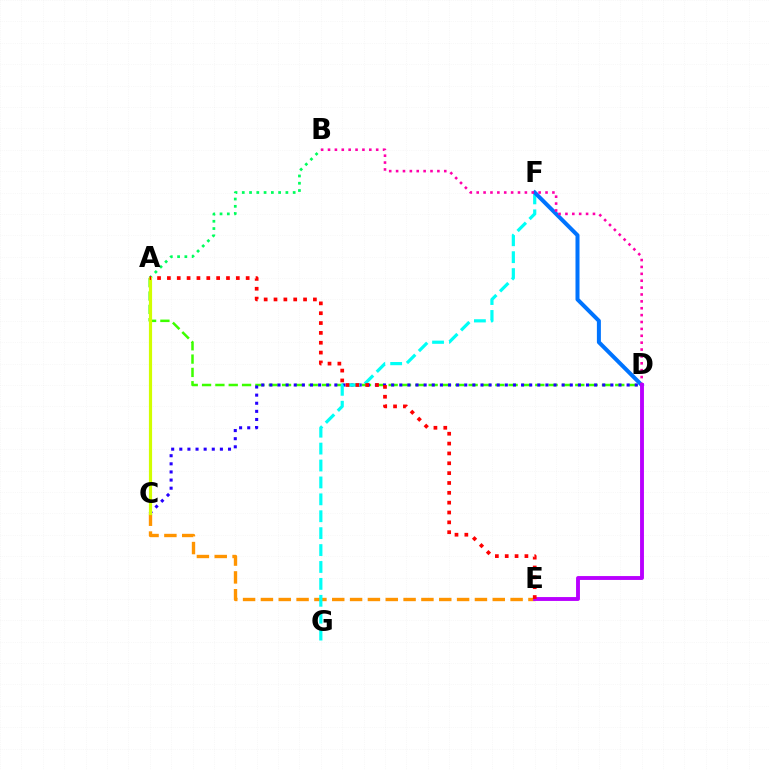{('C', 'E'): [{'color': '#ff9400', 'line_style': 'dashed', 'thickness': 2.42}], ('A', 'D'): [{'color': '#3dff00', 'line_style': 'dashed', 'thickness': 1.81}], ('C', 'D'): [{'color': '#2500ff', 'line_style': 'dotted', 'thickness': 2.21}], ('A', 'B'): [{'color': '#00ff5c', 'line_style': 'dotted', 'thickness': 1.98}], ('F', 'G'): [{'color': '#00fff6', 'line_style': 'dashed', 'thickness': 2.3}], ('D', 'F'): [{'color': '#0074ff', 'line_style': 'solid', 'thickness': 2.88}], ('B', 'D'): [{'color': '#ff00ac', 'line_style': 'dotted', 'thickness': 1.87}], ('A', 'C'): [{'color': '#d1ff00', 'line_style': 'solid', 'thickness': 2.29}], ('D', 'E'): [{'color': '#b900ff', 'line_style': 'solid', 'thickness': 2.79}], ('A', 'E'): [{'color': '#ff0000', 'line_style': 'dotted', 'thickness': 2.68}]}